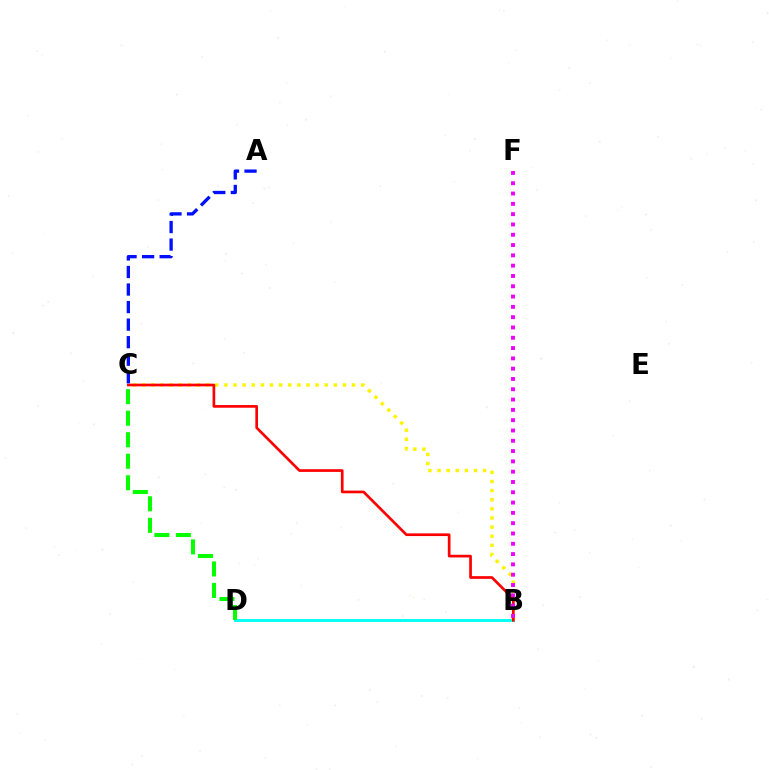{('B', 'D'): [{'color': '#00fff6', 'line_style': 'solid', 'thickness': 2.08}], ('B', 'C'): [{'color': '#fcf500', 'line_style': 'dotted', 'thickness': 2.48}, {'color': '#ff0000', 'line_style': 'solid', 'thickness': 1.93}], ('B', 'F'): [{'color': '#ee00ff', 'line_style': 'dotted', 'thickness': 2.8}], ('C', 'D'): [{'color': '#08ff00', 'line_style': 'dashed', 'thickness': 2.92}], ('A', 'C'): [{'color': '#0010ff', 'line_style': 'dashed', 'thickness': 2.38}]}